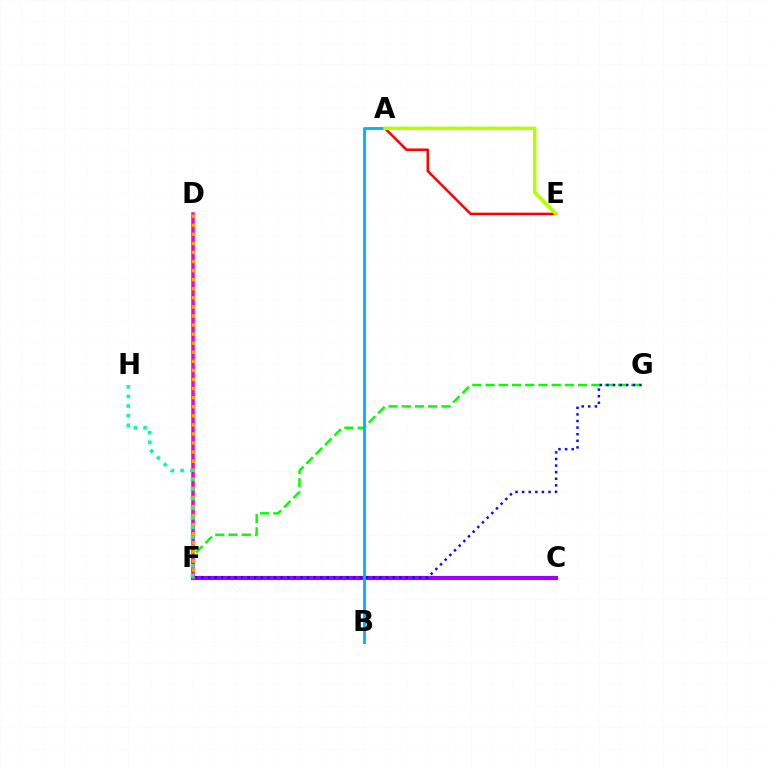{('A', 'E'): [{'color': '#ff0000', 'line_style': 'solid', 'thickness': 1.8}, {'color': '#b3ff00', 'line_style': 'solid', 'thickness': 2.5}], ('C', 'F'): [{'color': '#9b00ff', 'line_style': 'solid', 'thickness': 2.97}], ('F', 'G'): [{'color': '#08ff00', 'line_style': 'dashed', 'thickness': 1.8}, {'color': '#0010ff', 'line_style': 'dotted', 'thickness': 1.79}], ('A', 'B'): [{'color': '#00b5ff', 'line_style': 'solid', 'thickness': 2.07}], ('D', 'F'): [{'color': '#ff00bd', 'line_style': 'solid', 'thickness': 2.54}, {'color': '#ffa500', 'line_style': 'dotted', 'thickness': 2.46}], ('F', 'H'): [{'color': '#00ff9d', 'line_style': 'dotted', 'thickness': 2.61}]}